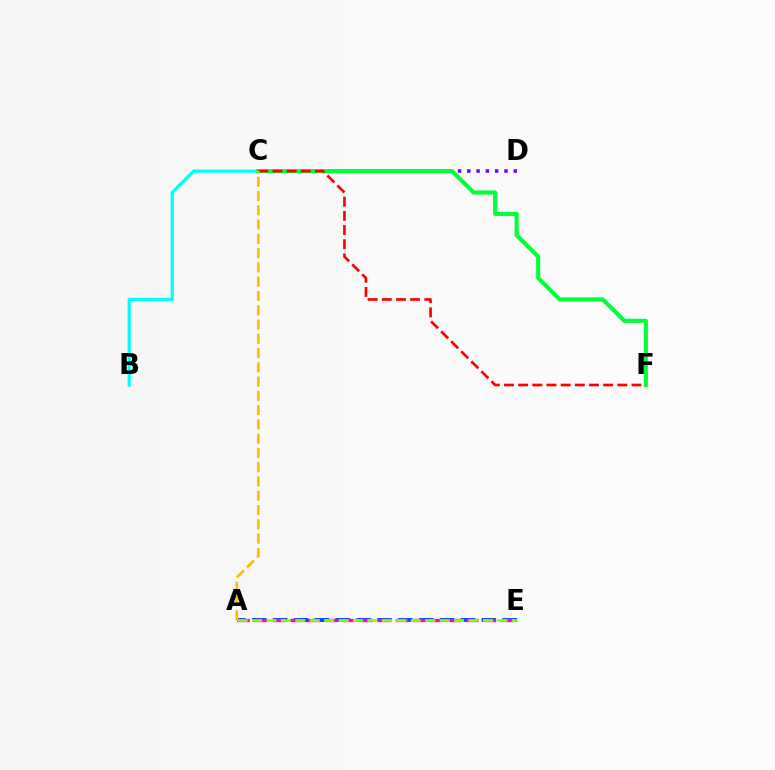{('A', 'E'): [{'color': '#004bff', 'line_style': 'dashed', 'thickness': 2.84}, {'color': '#ff00cf', 'line_style': 'dashed', 'thickness': 2.39}, {'color': '#84ff00', 'line_style': 'dashed', 'thickness': 1.96}], ('C', 'D'): [{'color': '#7200ff', 'line_style': 'dotted', 'thickness': 2.52}], ('B', 'C'): [{'color': '#00fff6', 'line_style': 'solid', 'thickness': 2.31}], ('C', 'F'): [{'color': '#00ff39', 'line_style': 'solid', 'thickness': 2.96}, {'color': '#ff0000', 'line_style': 'dashed', 'thickness': 1.92}], ('A', 'C'): [{'color': '#ffbd00', 'line_style': 'dashed', 'thickness': 1.94}]}